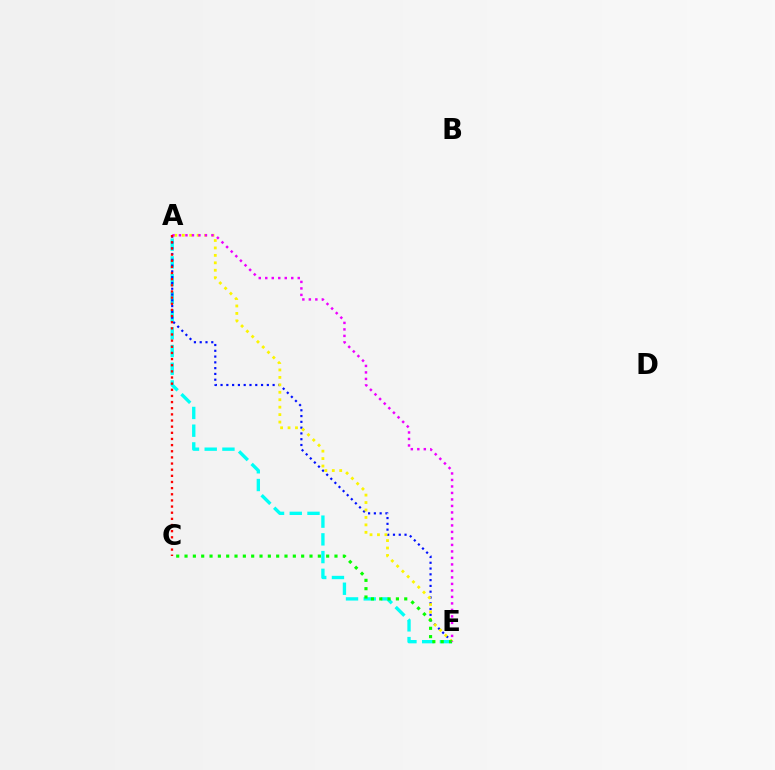{('A', 'E'): [{'color': '#00fff6', 'line_style': 'dashed', 'thickness': 2.41}, {'color': '#0010ff', 'line_style': 'dotted', 'thickness': 1.57}, {'color': '#fcf500', 'line_style': 'dotted', 'thickness': 2.02}, {'color': '#ee00ff', 'line_style': 'dotted', 'thickness': 1.77}], ('C', 'E'): [{'color': '#08ff00', 'line_style': 'dotted', 'thickness': 2.26}], ('A', 'C'): [{'color': '#ff0000', 'line_style': 'dotted', 'thickness': 1.67}]}